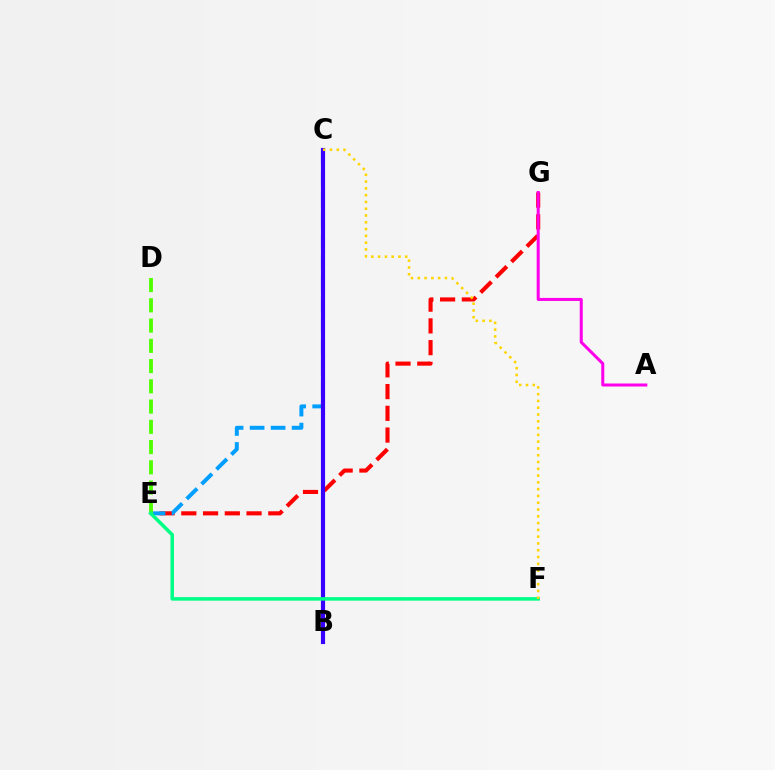{('E', 'G'): [{'color': '#ff0000', 'line_style': 'dashed', 'thickness': 2.95}], ('C', 'E'): [{'color': '#009eff', 'line_style': 'dashed', 'thickness': 2.85}], ('D', 'E'): [{'color': '#4fff00', 'line_style': 'dashed', 'thickness': 2.75}], ('B', 'C'): [{'color': '#3700ff', 'line_style': 'solid', 'thickness': 2.99}], ('A', 'G'): [{'color': '#ff00ed', 'line_style': 'solid', 'thickness': 2.18}], ('E', 'F'): [{'color': '#00ff86', 'line_style': 'solid', 'thickness': 2.54}], ('C', 'F'): [{'color': '#ffd500', 'line_style': 'dotted', 'thickness': 1.84}]}